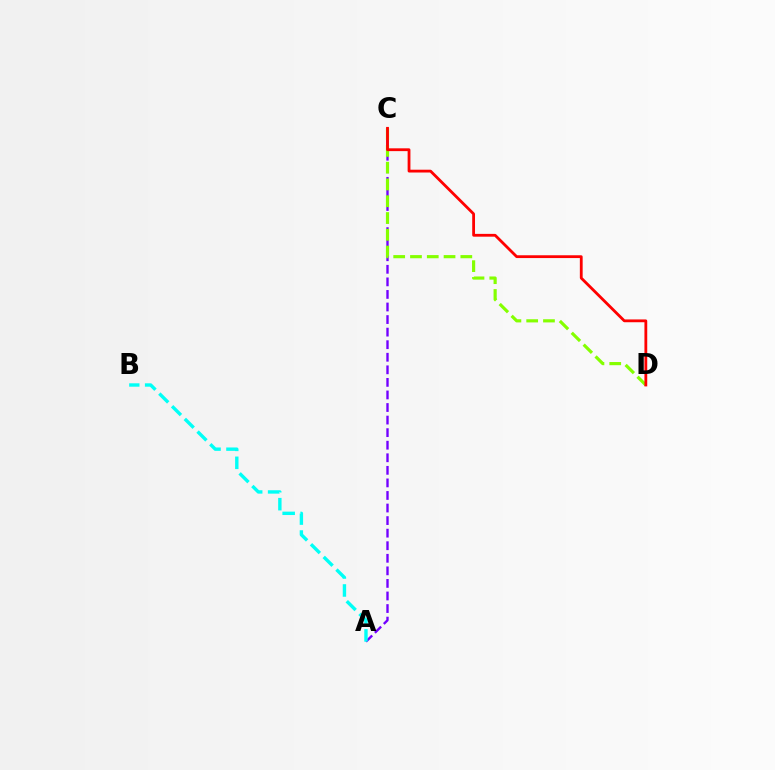{('A', 'C'): [{'color': '#7200ff', 'line_style': 'dashed', 'thickness': 1.71}], ('A', 'B'): [{'color': '#00fff6', 'line_style': 'dashed', 'thickness': 2.44}], ('C', 'D'): [{'color': '#84ff00', 'line_style': 'dashed', 'thickness': 2.28}, {'color': '#ff0000', 'line_style': 'solid', 'thickness': 2.02}]}